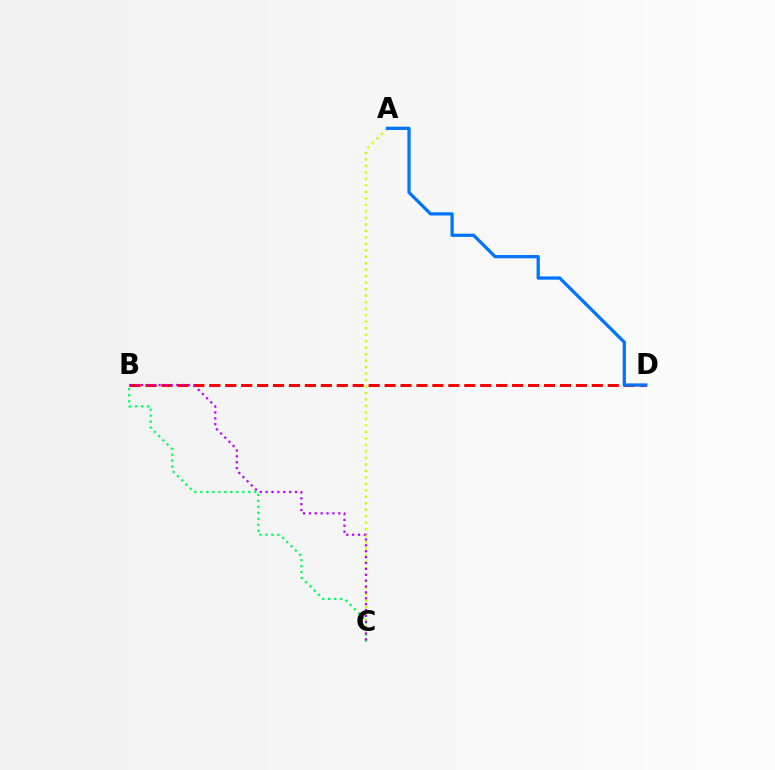{('A', 'C'): [{'color': '#d1ff00', 'line_style': 'dotted', 'thickness': 1.76}], ('B', 'D'): [{'color': '#ff0000', 'line_style': 'dashed', 'thickness': 2.17}], ('B', 'C'): [{'color': '#00ff5c', 'line_style': 'dotted', 'thickness': 1.63}, {'color': '#b900ff', 'line_style': 'dotted', 'thickness': 1.6}], ('A', 'D'): [{'color': '#0074ff', 'line_style': 'solid', 'thickness': 2.33}]}